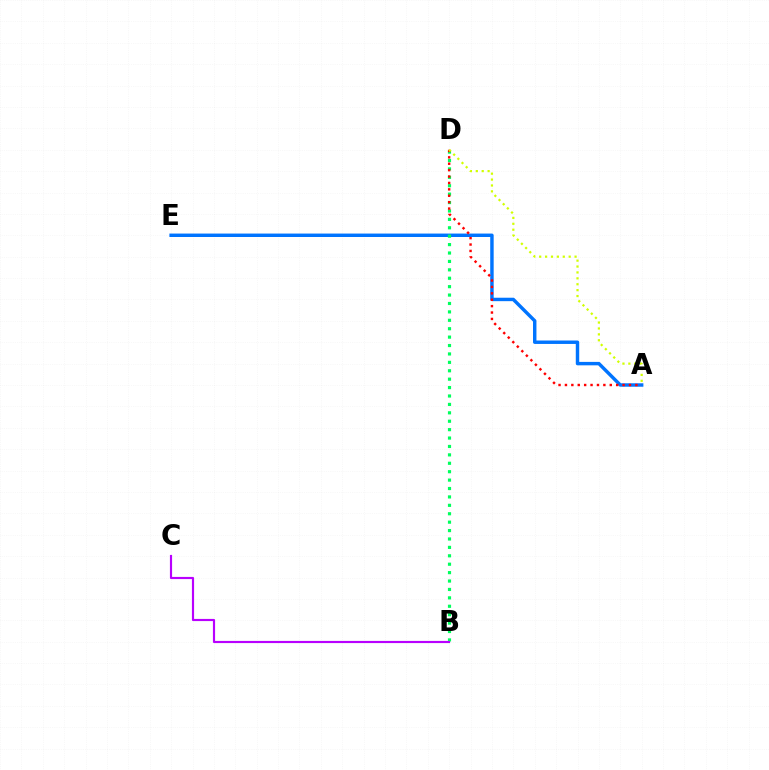{('A', 'E'): [{'color': '#0074ff', 'line_style': 'solid', 'thickness': 2.47}], ('B', 'D'): [{'color': '#00ff5c', 'line_style': 'dotted', 'thickness': 2.29}], ('A', 'D'): [{'color': '#ff0000', 'line_style': 'dotted', 'thickness': 1.74}, {'color': '#d1ff00', 'line_style': 'dotted', 'thickness': 1.6}], ('B', 'C'): [{'color': '#b900ff', 'line_style': 'solid', 'thickness': 1.56}]}